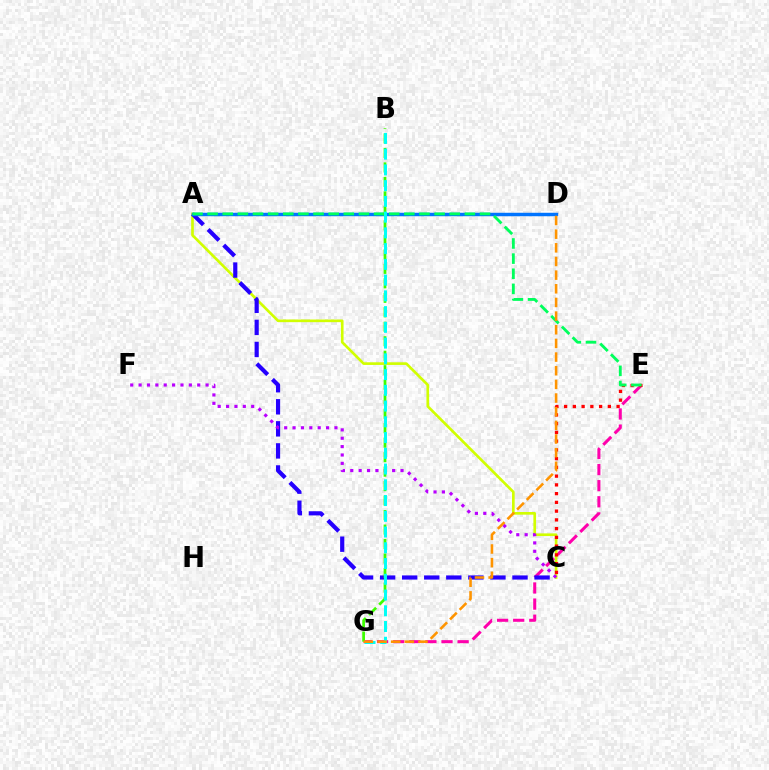{('E', 'G'): [{'color': '#ff00ac', 'line_style': 'dashed', 'thickness': 2.19}], ('A', 'C'): [{'color': '#d1ff00', 'line_style': 'solid', 'thickness': 1.92}, {'color': '#2500ff', 'line_style': 'dashed', 'thickness': 3.0}], ('C', 'E'): [{'color': '#ff0000', 'line_style': 'dotted', 'thickness': 2.38}], ('A', 'D'): [{'color': '#0074ff', 'line_style': 'solid', 'thickness': 2.49}], ('C', 'F'): [{'color': '#b900ff', 'line_style': 'dotted', 'thickness': 2.28}], ('A', 'E'): [{'color': '#00ff5c', 'line_style': 'dashed', 'thickness': 2.06}], ('B', 'G'): [{'color': '#3dff00', 'line_style': 'dashed', 'thickness': 1.97}, {'color': '#00fff6', 'line_style': 'dashed', 'thickness': 2.14}], ('D', 'G'): [{'color': '#ff9400', 'line_style': 'dashed', 'thickness': 1.86}]}